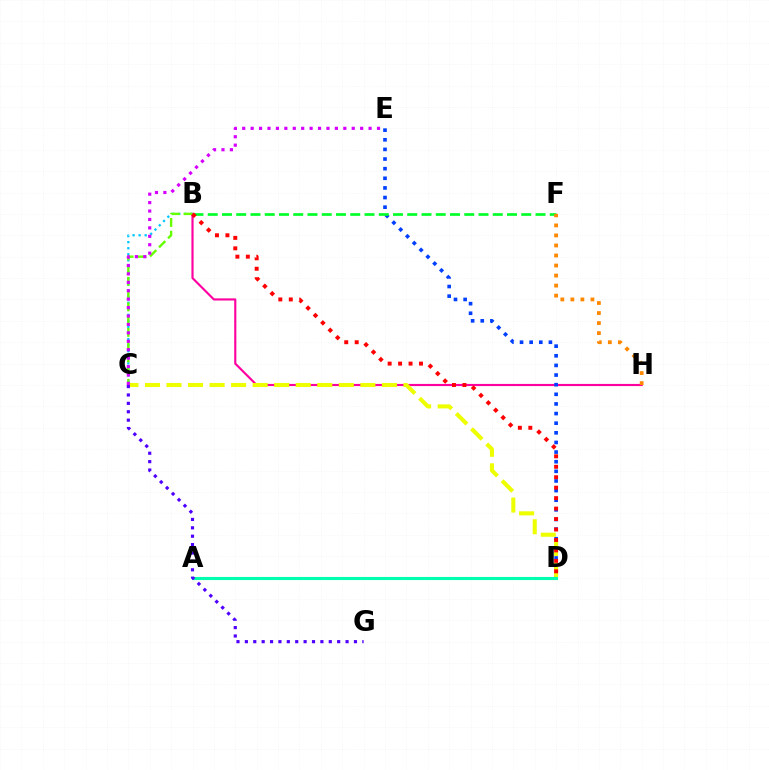{('B', 'H'): [{'color': '#ff00a0', 'line_style': 'solid', 'thickness': 1.54}], ('D', 'E'): [{'color': '#003fff', 'line_style': 'dotted', 'thickness': 2.62}], ('C', 'D'): [{'color': '#eeff00', 'line_style': 'dashed', 'thickness': 2.93}], ('B', 'F'): [{'color': '#00ff27', 'line_style': 'dashed', 'thickness': 1.94}], ('B', 'C'): [{'color': '#00c7ff', 'line_style': 'dotted', 'thickness': 1.65}, {'color': '#66ff00', 'line_style': 'dashed', 'thickness': 1.73}], ('A', 'D'): [{'color': '#00ffaf', 'line_style': 'solid', 'thickness': 2.23}], ('C', 'E'): [{'color': '#d600ff', 'line_style': 'dotted', 'thickness': 2.29}], ('C', 'G'): [{'color': '#4f00ff', 'line_style': 'dotted', 'thickness': 2.28}], ('F', 'H'): [{'color': '#ff8800', 'line_style': 'dotted', 'thickness': 2.73}], ('B', 'D'): [{'color': '#ff0000', 'line_style': 'dotted', 'thickness': 2.84}]}